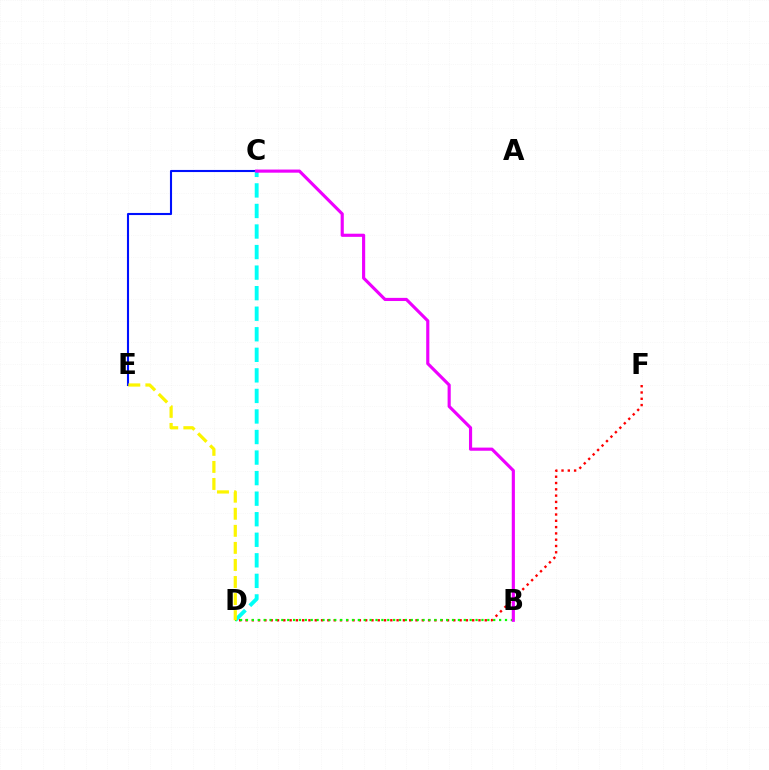{('C', 'E'): [{'color': '#0010ff', 'line_style': 'solid', 'thickness': 1.51}], ('C', 'D'): [{'color': '#00fff6', 'line_style': 'dashed', 'thickness': 2.79}], ('D', 'F'): [{'color': '#ff0000', 'line_style': 'dotted', 'thickness': 1.71}], ('B', 'D'): [{'color': '#08ff00', 'line_style': 'dotted', 'thickness': 1.6}], ('B', 'C'): [{'color': '#ee00ff', 'line_style': 'solid', 'thickness': 2.26}], ('D', 'E'): [{'color': '#fcf500', 'line_style': 'dashed', 'thickness': 2.32}]}